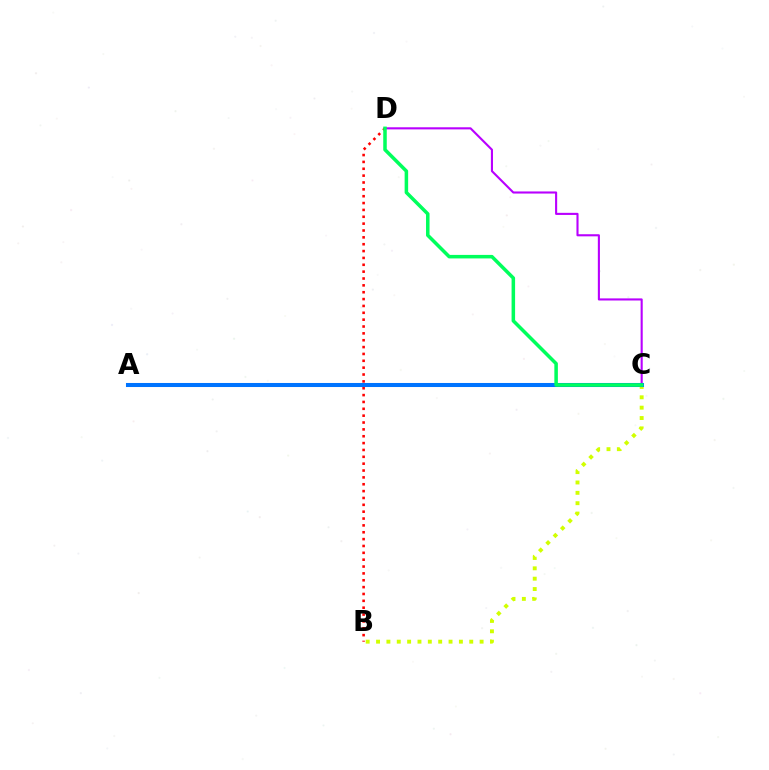{('B', 'D'): [{'color': '#ff0000', 'line_style': 'dotted', 'thickness': 1.86}], ('B', 'C'): [{'color': '#d1ff00', 'line_style': 'dotted', 'thickness': 2.81}], ('C', 'D'): [{'color': '#b900ff', 'line_style': 'solid', 'thickness': 1.52}, {'color': '#00ff5c', 'line_style': 'solid', 'thickness': 2.53}], ('A', 'C'): [{'color': '#0074ff', 'line_style': 'solid', 'thickness': 2.92}]}